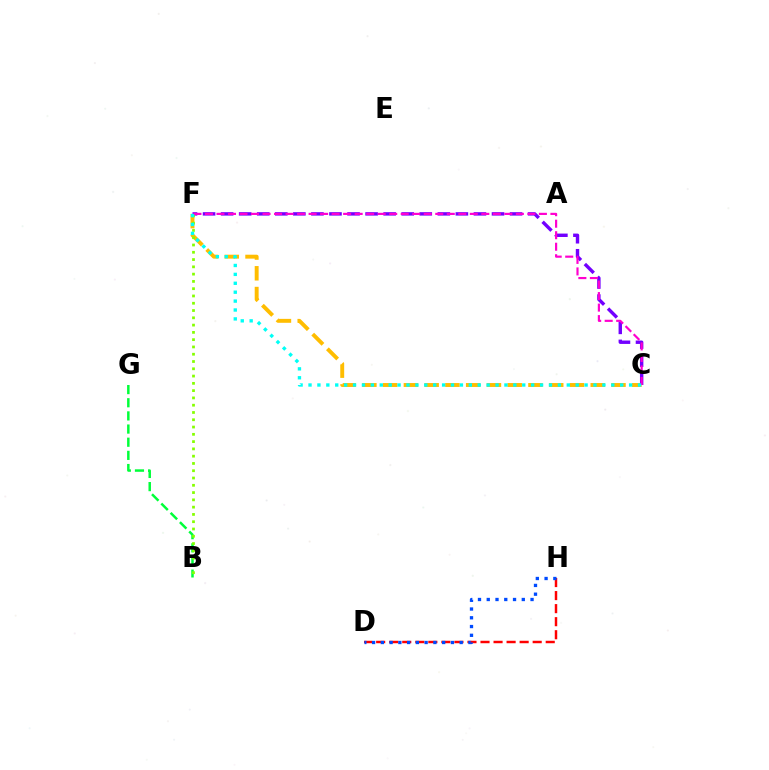{('B', 'G'): [{'color': '#00ff39', 'line_style': 'dashed', 'thickness': 1.79}], ('D', 'H'): [{'color': '#ff0000', 'line_style': 'dashed', 'thickness': 1.77}, {'color': '#004bff', 'line_style': 'dotted', 'thickness': 2.38}], ('C', 'F'): [{'color': '#ffbd00', 'line_style': 'dashed', 'thickness': 2.82}, {'color': '#7200ff', 'line_style': 'dashed', 'thickness': 2.45}, {'color': '#ff00cf', 'line_style': 'dashed', 'thickness': 1.56}, {'color': '#00fff6', 'line_style': 'dotted', 'thickness': 2.42}], ('B', 'F'): [{'color': '#84ff00', 'line_style': 'dotted', 'thickness': 1.98}]}